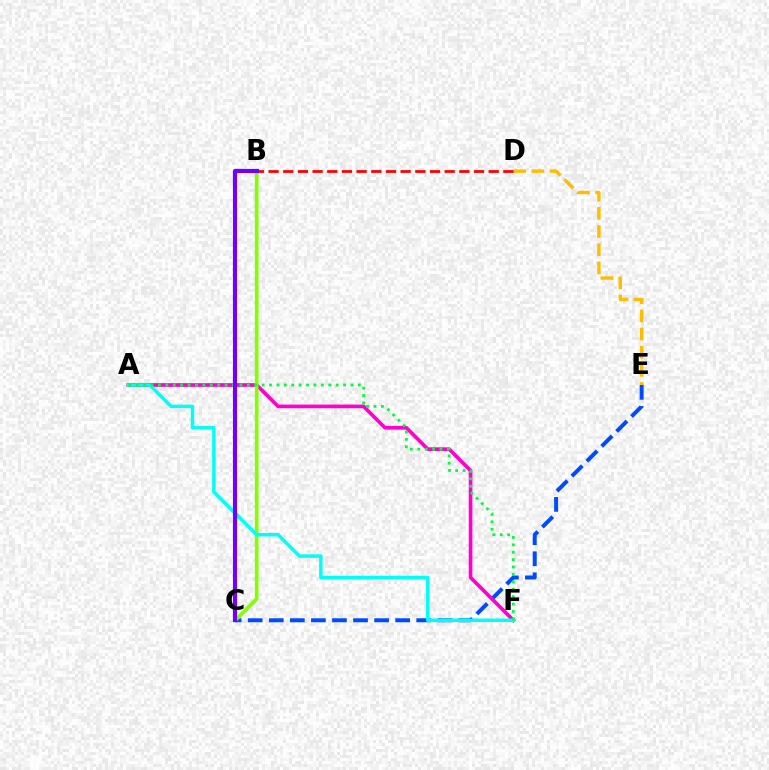{('D', 'E'): [{'color': '#ffbd00', 'line_style': 'dashed', 'thickness': 2.47}], ('C', 'E'): [{'color': '#004bff', 'line_style': 'dashed', 'thickness': 2.86}], ('B', 'D'): [{'color': '#ff0000', 'line_style': 'dashed', 'thickness': 1.99}], ('A', 'F'): [{'color': '#ff00cf', 'line_style': 'solid', 'thickness': 2.64}, {'color': '#00fff6', 'line_style': 'solid', 'thickness': 2.5}, {'color': '#00ff39', 'line_style': 'dotted', 'thickness': 2.01}], ('B', 'C'): [{'color': '#84ff00', 'line_style': 'solid', 'thickness': 2.62}, {'color': '#7200ff', 'line_style': 'solid', 'thickness': 2.98}]}